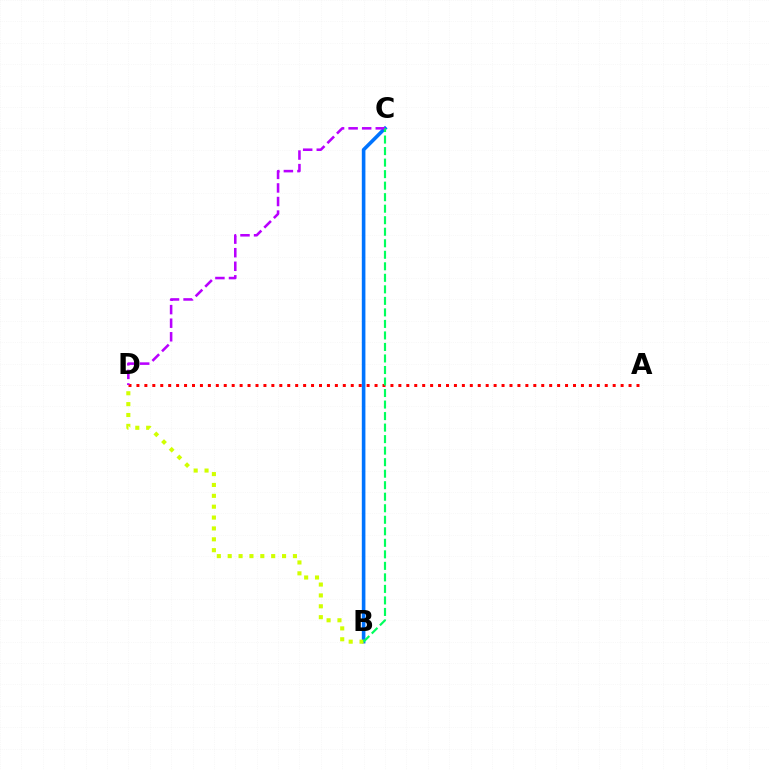{('B', 'C'): [{'color': '#0074ff', 'line_style': 'solid', 'thickness': 2.59}, {'color': '#00ff5c', 'line_style': 'dashed', 'thickness': 1.57}], ('A', 'D'): [{'color': '#ff0000', 'line_style': 'dotted', 'thickness': 2.16}], ('B', 'D'): [{'color': '#d1ff00', 'line_style': 'dotted', 'thickness': 2.95}], ('C', 'D'): [{'color': '#b900ff', 'line_style': 'dashed', 'thickness': 1.84}]}